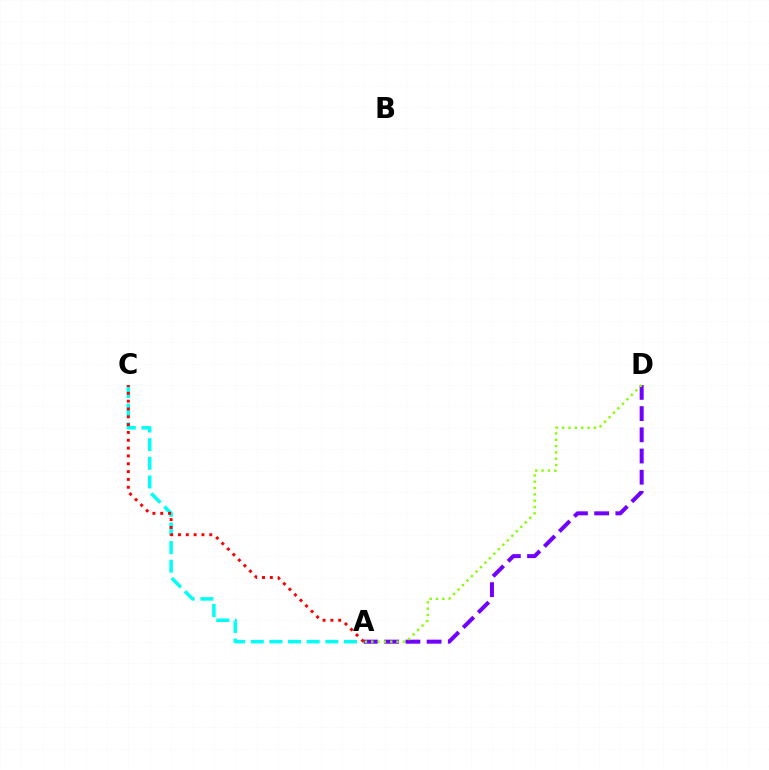{('A', 'D'): [{'color': '#7200ff', 'line_style': 'dashed', 'thickness': 2.88}, {'color': '#84ff00', 'line_style': 'dotted', 'thickness': 1.72}], ('A', 'C'): [{'color': '#00fff6', 'line_style': 'dashed', 'thickness': 2.53}, {'color': '#ff0000', 'line_style': 'dotted', 'thickness': 2.13}]}